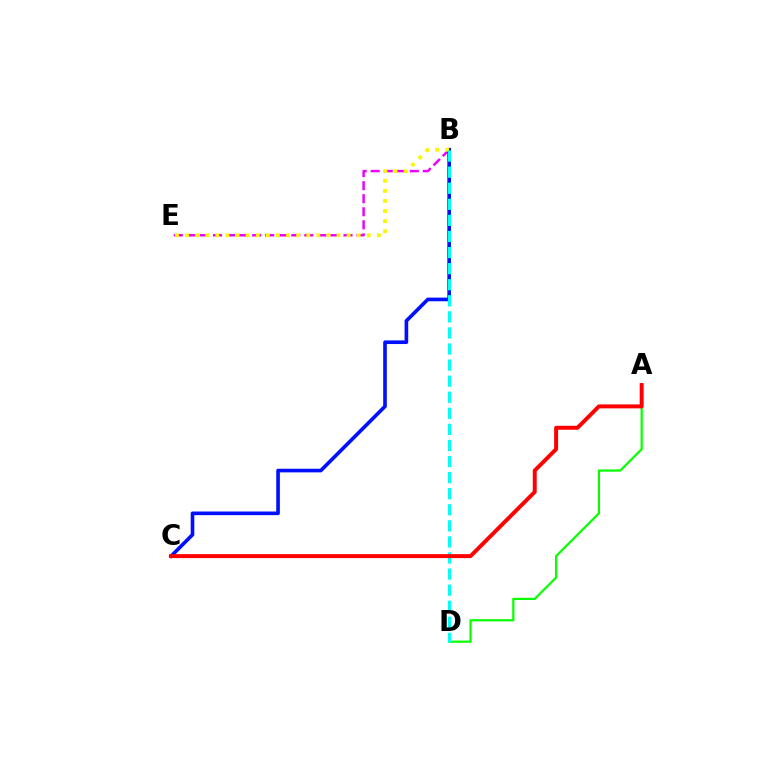{('B', 'E'): [{'color': '#ee00ff', 'line_style': 'dashed', 'thickness': 1.77}, {'color': '#fcf500', 'line_style': 'dotted', 'thickness': 2.74}], ('B', 'C'): [{'color': '#0010ff', 'line_style': 'solid', 'thickness': 2.62}], ('A', 'D'): [{'color': '#08ff00', 'line_style': 'solid', 'thickness': 1.6}], ('B', 'D'): [{'color': '#00fff6', 'line_style': 'dashed', 'thickness': 2.18}], ('A', 'C'): [{'color': '#ff0000', 'line_style': 'solid', 'thickness': 2.85}]}